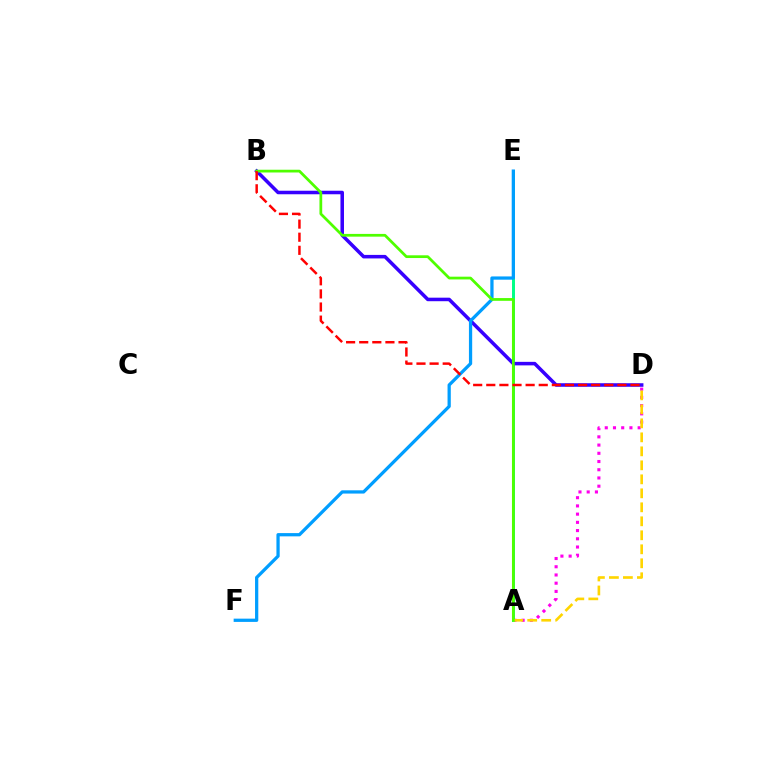{('A', 'D'): [{'color': '#ff00ed', 'line_style': 'dotted', 'thickness': 2.23}, {'color': '#ffd500', 'line_style': 'dashed', 'thickness': 1.9}], ('A', 'E'): [{'color': '#00ff86', 'line_style': 'solid', 'thickness': 2.14}], ('B', 'D'): [{'color': '#3700ff', 'line_style': 'solid', 'thickness': 2.54}, {'color': '#ff0000', 'line_style': 'dashed', 'thickness': 1.78}], ('E', 'F'): [{'color': '#009eff', 'line_style': 'solid', 'thickness': 2.34}], ('A', 'B'): [{'color': '#4fff00', 'line_style': 'solid', 'thickness': 1.98}]}